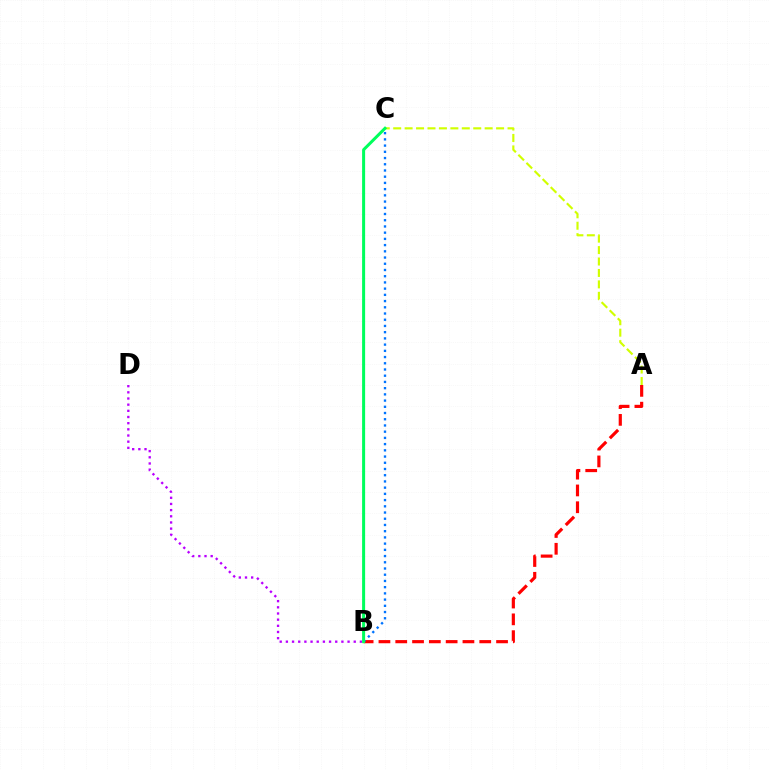{('A', 'B'): [{'color': '#ff0000', 'line_style': 'dashed', 'thickness': 2.28}], ('A', 'C'): [{'color': '#d1ff00', 'line_style': 'dashed', 'thickness': 1.55}], ('B', 'C'): [{'color': '#0074ff', 'line_style': 'dotted', 'thickness': 1.69}, {'color': '#00ff5c', 'line_style': 'solid', 'thickness': 2.17}], ('B', 'D'): [{'color': '#b900ff', 'line_style': 'dotted', 'thickness': 1.68}]}